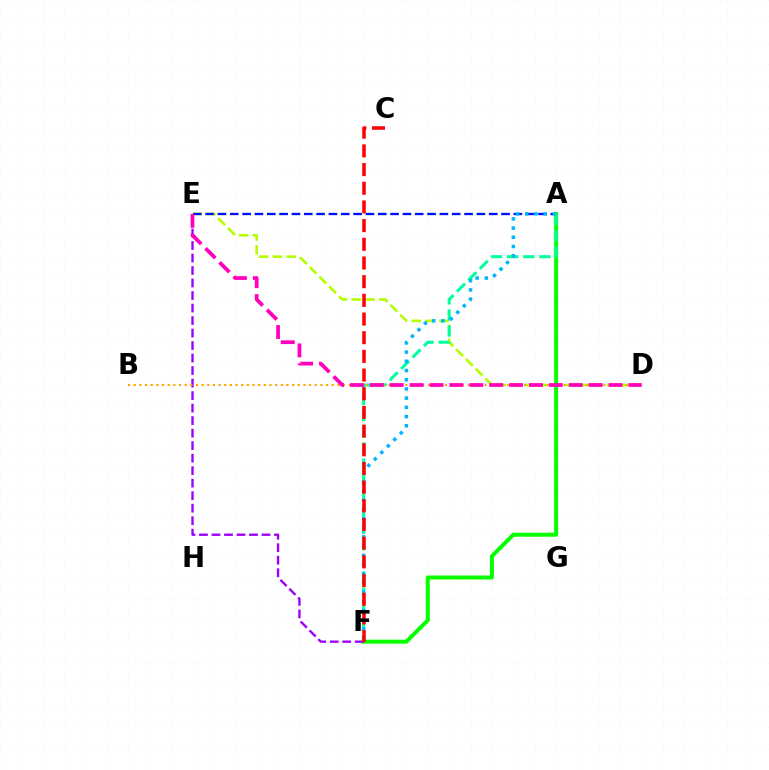{('D', 'E'): [{'color': '#b3ff00', 'line_style': 'dashed', 'thickness': 1.87}, {'color': '#ff00bd', 'line_style': 'dashed', 'thickness': 2.7}], ('A', 'E'): [{'color': '#0010ff', 'line_style': 'dashed', 'thickness': 1.67}], ('A', 'F'): [{'color': '#08ff00', 'line_style': 'solid', 'thickness': 2.89}, {'color': '#00ff9d', 'line_style': 'dashed', 'thickness': 2.19}, {'color': '#00b5ff', 'line_style': 'dotted', 'thickness': 2.5}], ('E', 'F'): [{'color': '#9b00ff', 'line_style': 'dashed', 'thickness': 1.7}], ('B', 'D'): [{'color': '#ffa500', 'line_style': 'dotted', 'thickness': 1.54}], ('C', 'F'): [{'color': '#ff0000', 'line_style': 'dashed', 'thickness': 2.54}]}